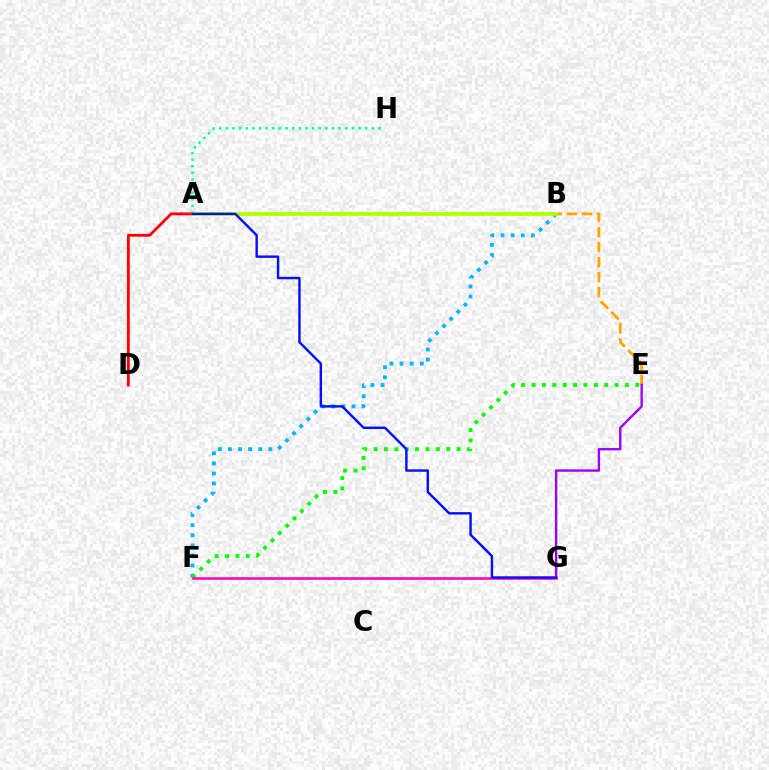{('A', 'H'): [{'color': '#00ff9d', 'line_style': 'dotted', 'thickness': 1.8}], ('B', 'E'): [{'color': '#ffa500', 'line_style': 'dashed', 'thickness': 2.04}], ('B', 'F'): [{'color': '#00b5ff', 'line_style': 'dotted', 'thickness': 2.74}], ('E', 'F'): [{'color': '#08ff00', 'line_style': 'dotted', 'thickness': 2.82}], ('A', 'D'): [{'color': '#ff0000', 'line_style': 'solid', 'thickness': 2.05}], ('A', 'B'): [{'color': '#b3ff00', 'line_style': 'solid', 'thickness': 2.73}], ('F', 'G'): [{'color': '#ff00bd', 'line_style': 'solid', 'thickness': 1.84}], ('E', 'G'): [{'color': '#9b00ff', 'line_style': 'solid', 'thickness': 1.71}], ('A', 'G'): [{'color': '#0010ff', 'line_style': 'solid', 'thickness': 1.74}]}